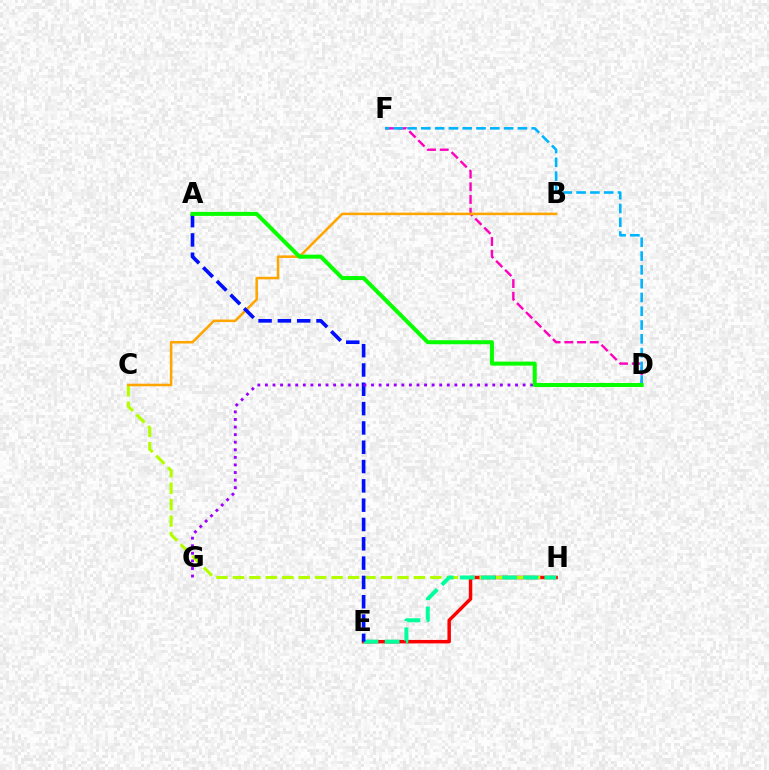{('E', 'H'): [{'color': '#ff0000', 'line_style': 'solid', 'thickness': 2.49}, {'color': '#00ff9d', 'line_style': 'dashed', 'thickness': 2.87}], ('C', 'H'): [{'color': '#b3ff00', 'line_style': 'dashed', 'thickness': 2.23}], ('D', 'F'): [{'color': '#ff00bd', 'line_style': 'dashed', 'thickness': 1.73}, {'color': '#00b5ff', 'line_style': 'dashed', 'thickness': 1.87}], ('B', 'C'): [{'color': '#ffa500', 'line_style': 'solid', 'thickness': 1.83}], ('A', 'E'): [{'color': '#0010ff', 'line_style': 'dashed', 'thickness': 2.62}], ('D', 'G'): [{'color': '#9b00ff', 'line_style': 'dotted', 'thickness': 2.06}], ('A', 'D'): [{'color': '#08ff00', 'line_style': 'solid', 'thickness': 2.89}]}